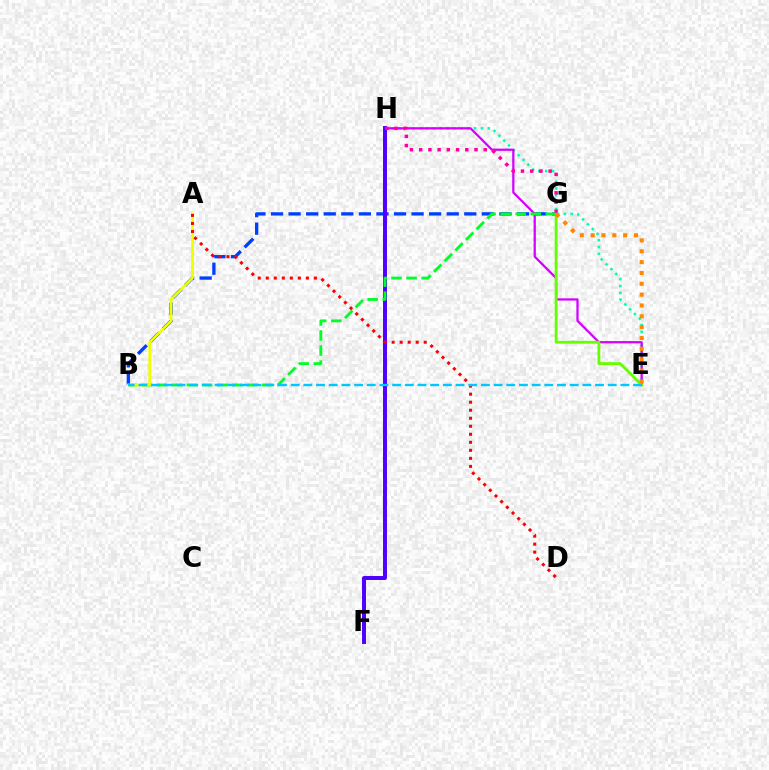{('B', 'G'): [{'color': '#003fff', 'line_style': 'dashed', 'thickness': 2.39}, {'color': '#00ff27', 'line_style': 'dashed', 'thickness': 2.05}], ('E', 'H'): [{'color': '#00ffaf', 'line_style': 'dotted', 'thickness': 1.86}, {'color': '#d600ff', 'line_style': 'solid', 'thickness': 1.63}], ('F', 'H'): [{'color': '#4f00ff', 'line_style': 'solid', 'thickness': 2.85}], ('E', 'G'): [{'color': '#66ff00', 'line_style': 'solid', 'thickness': 2.05}, {'color': '#ff8800', 'line_style': 'dotted', 'thickness': 2.94}], ('G', 'H'): [{'color': '#ff00a0', 'line_style': 'dotted', 'thickness': 2.51}], ('A', 'B'): [{'color': '#eeff00', 'line_style': 'solid', 'thickness': 1.97}], ('A', 'D'): [{'color': '#ff0000', 'line_style': 'dotted', 'thickness': 2.18}], ('B', 'E'): [{'color': '#00c7ff', 'line_style': 'dashed', 'thickness': 1.72}]}